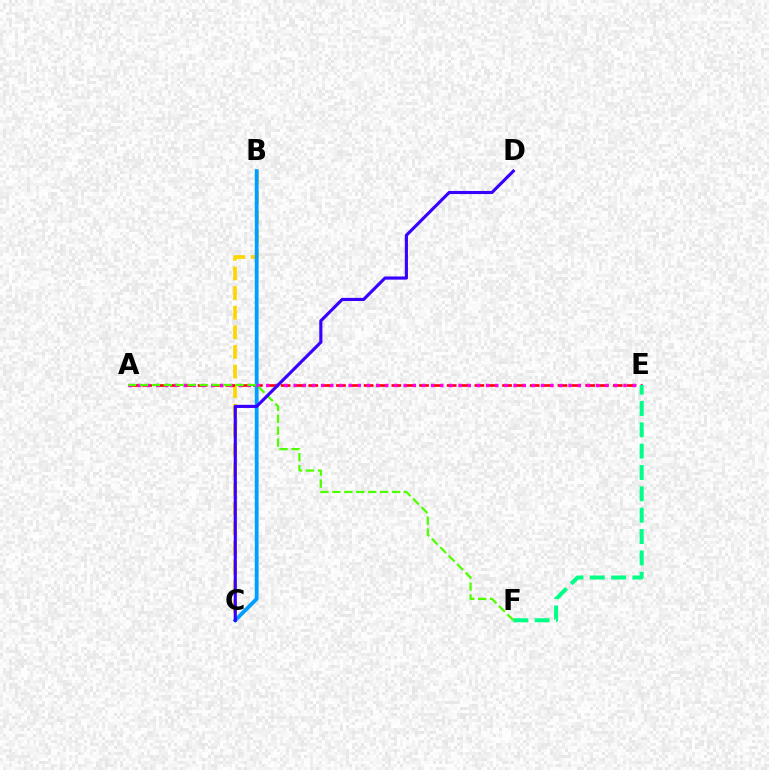{('B', 'C'): [{'color': '#ffd500', 'line_style': 'dashed', 'thickness': 2.66}, {'color': '#009eff', 'line_style': 'solid', 'thickness': 2.74}], ('A', 'E'): [{'color': '#ff0000', 'line_style': 'dashed', 'thickness': 1.88}, {'color': '#ff00ed', 'line_style': 'dotted', 'thickness': 2.49}], ('A', 'F'): [{'color': '#4fff00', 'line_style': 'dashed', 'thickness': 1.62}], ('E', 'F'): [{'color': '#00ff86', 'line_style': 'dashed', 'thickness': 2.9}], ('C', 'D'): [{'color': '#3700ff', 'line_style': 'solid', 'thickness': 2.25}]}